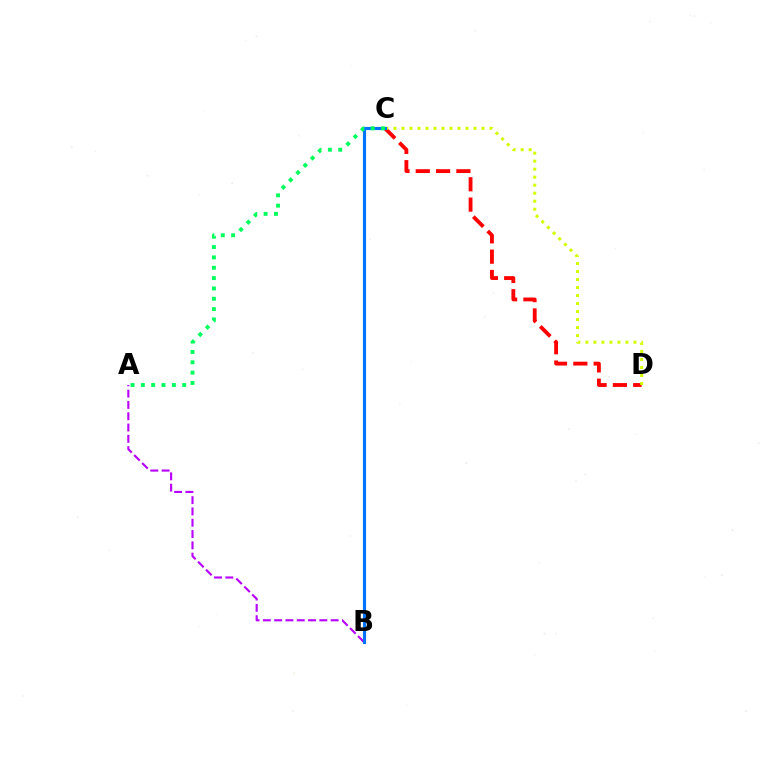{('C', 'D'): [{'color': '#ff0000', 'line_style': 'dashed', 'thickness': 2.76}, {'color': '#d1ff00', 'line_style': 'dotted', 'thickness': 2.18}], ('A', 'B'): [{'color': '#b900ff', 'line_style': 'dashed', 'thickness': 1.53}], ('B', 'C'): [{'color': '#0074ff', 'line_style': 'solid', 'thickness': 2.26}], ('A', 'C'): [{'color': '#00ff5c', 'line_style': 'dotted', 'thickness': 2.81}]}